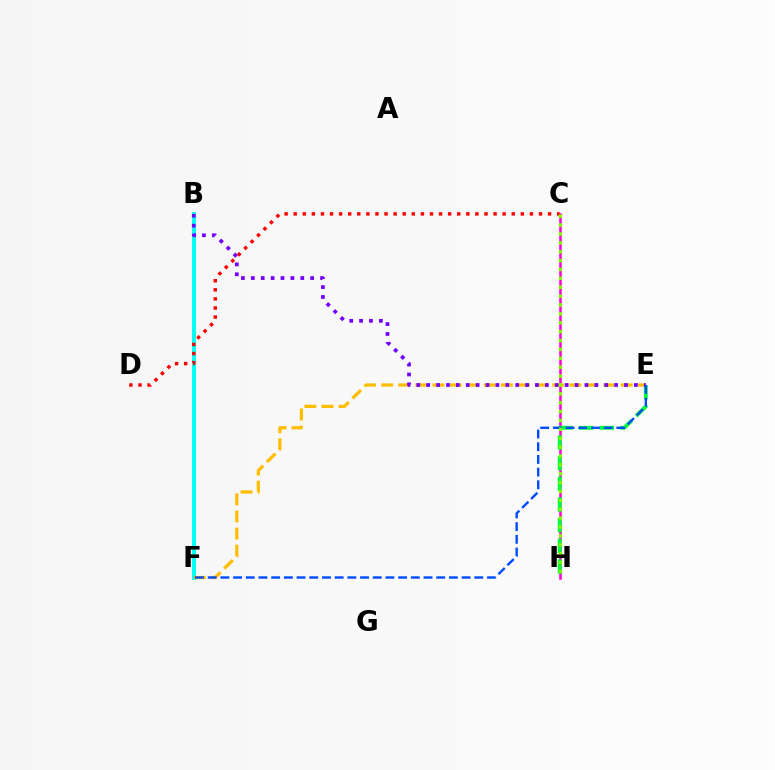{('C', 'H'): [{'color': '#ff00cf', 'line_style': 'solid', 'thickness': 1.83}, {'color': '#84ff00', 'line_style': 'dotted', 'thickness': 2.41}], ('B', 'F'): [{'color': '#00fff6', 'line_style': 'solid', 'thickness': 2.81}], ('E', 'H'): [{'color': '#00ff39', 'line_style': 'dashed', 'thickness': 2.81}], ('C', 'D'): [{'color': '#ff0000', 'line_style': 'dotted', 'thickness': 2.47}], ('E', 'F'): [{'color': '#ffbd00', 'line_style': 'dashed', 'thickness': 2.32}, {'color': '#004bff', 'line_style': 'dashed', 'thickness': 1.72}], ('B', 'E'): [{'color': '#7200ff', 'line_style': 'dotted', 'thickness': 2.69}]}